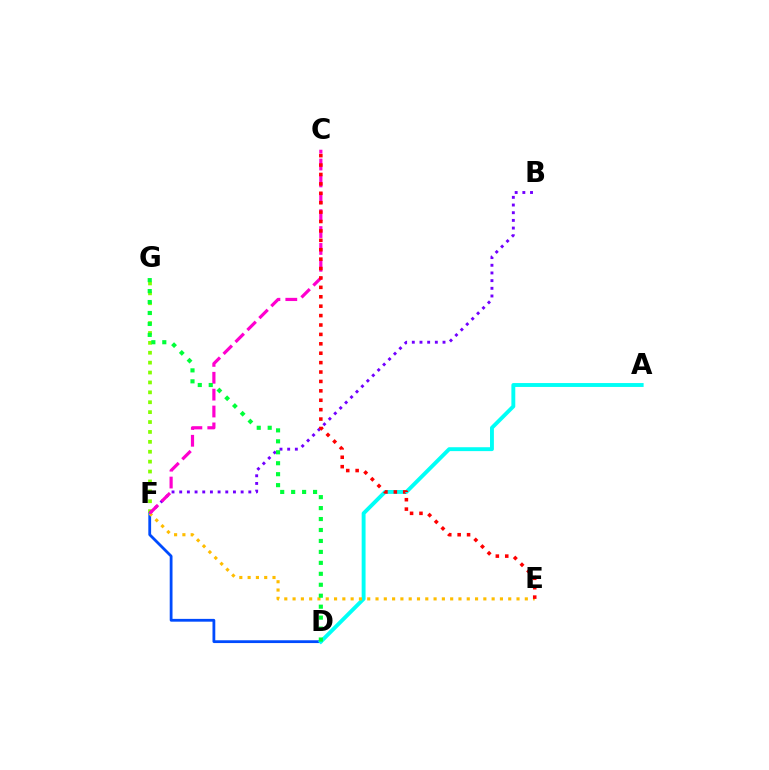{('D', 'F'): [{'color': '#004bff', 'line_style': 'solid', 'thickness': 2.01}], ('F', 'G'): [{'color': '#84ff00', 'line_style': 'dotted', 'thickness': 2.69}], ('A', 'D'): [{'color': '#00fff6', 'line_style': 'solid', 'thickness': 2.8}], ('B', 'F'): [{'color': '#7200ff', 'line_style': 'dotted', 'thickness': 2.09}], ('E', 'F'): [{'color': '#ffbd00', 'line_style': 'dotted', 'thickness': 2.25}], ('C', 'F'): [{'color': '#ff00cf', 'line_style': 'dashed', 'thickness': 2.29}], ('C', 'E'): [{'color': '#ff0000', 'line_style': 'dotted', 'thickness': 2.56}], ('D', 'G'): [{'color': '#00ff39', 'line_style': 'dotted', 'thickness': 2.98}]}